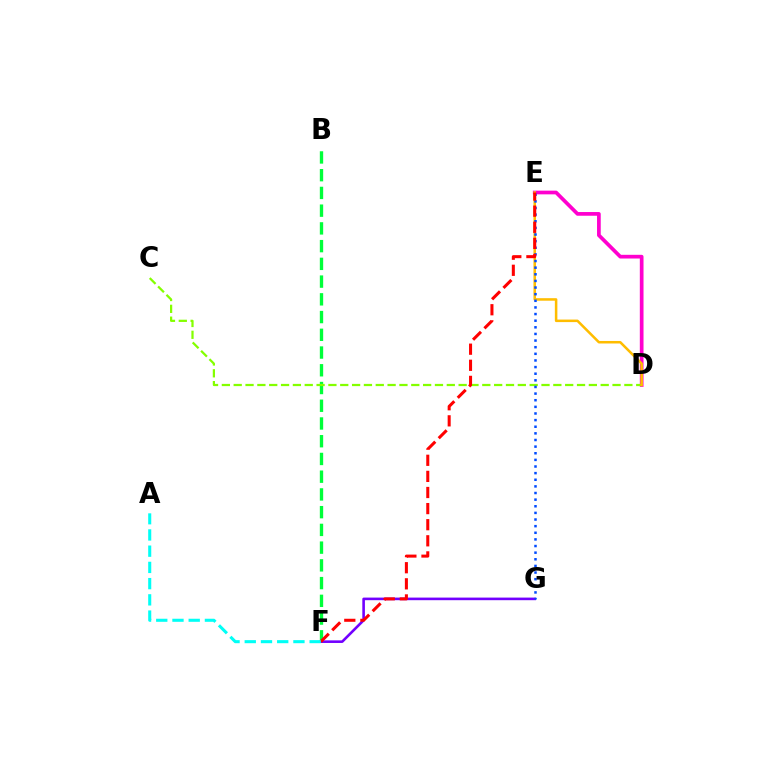{('B', 'F'): [{'color': '#00ff39', 'line_style': 'dashed', 'thickness': 2.41}], ('F', 'G'): [{'color': '#7200ff', 'line_style': 'solid', 'thickness': 1.88}], ('D', 'E'): [{'color': '#ff00cf', 'line_style': 'solid', 'thickness': 2.67}, {'color': '#ffbd00', 'line_style': 'solid', 'thickness': 1.82}], ('C', 'D'): [{'color': '#84ff00', 'line_style': 'dashed', 'thickness': 1.61}], ('E', 'G'): [{'color': '#004bff', 'line_style': 'dotted', 'thickness': 1.8}], ('E', 'F'): [{'color': '#ff0000', 'line_style': 'dashed', 'thickness': 2.19}], ('A', 'F'): [{'color': '#00fff6', 'line_style': 'dashed', 'thickness': 2.2}]}